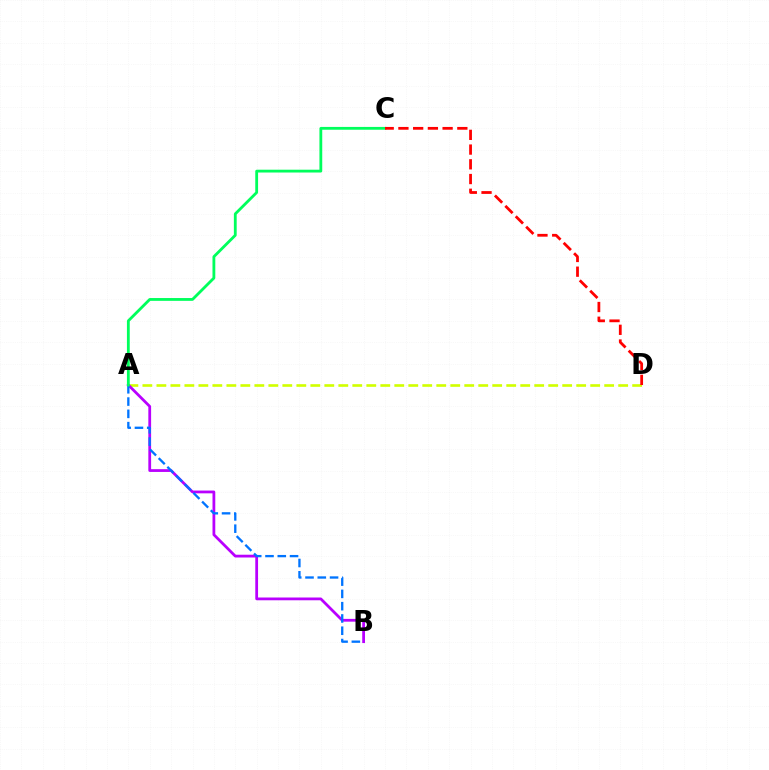{('A', 'D'): [{'color': '#d1ff00', 'line_style': 'dashed', 'thickness': 1.9}], ('A', 'B'): [{'color': '#b900ff', 'line_style': 'solid', 'thickness': 2.0}, {'color': '#0074ff', 'line_style': 'dashed', 'thickness': 1.67}], ('A', 'C'): [{'color': '#00ff5c', 'line_style': 'solid', 'thickness': 2.03}], ('C', 'D'): [{'color': '#ff0000', 'line_style': 'dashed', 'thickness': 2.0}]}